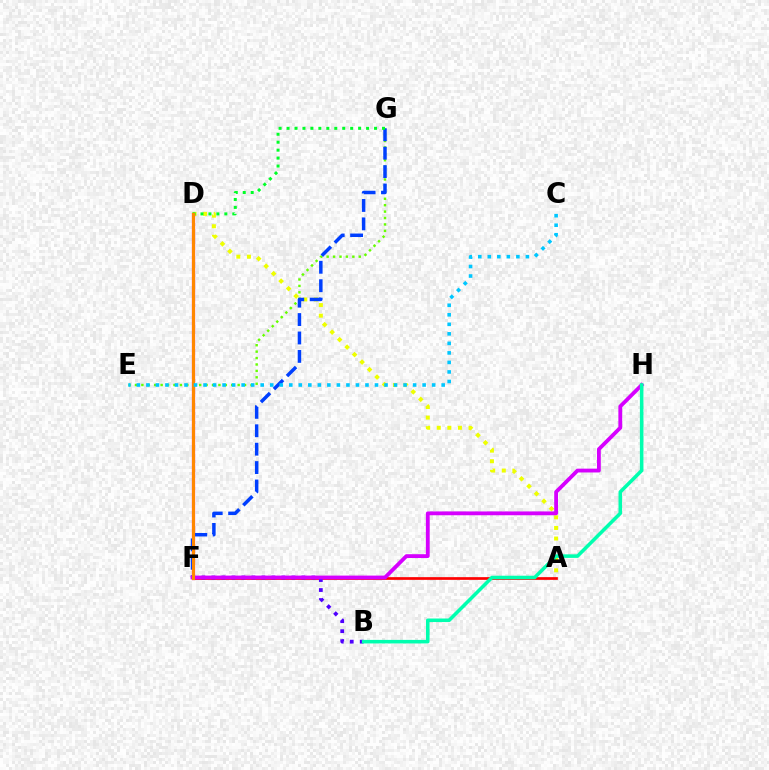{('A', 'F'): [{'color': '#ff0000', 'line_style': 'solid', 'thickness': 1.94}], ('B', 'F'): [{'color': '#4f00ff', 'line_style': 'dotted', 'thickness': 2.72}], ('A', 'D'): [{'color': '#eeff00', 'line_style': 'dotted', 'thickness': 2.88}], ('E', 'G'): [{'color': '#66ff00', 'line_style': 'dotted', 'thickness': 1.74}], ('D', 'F'): [{'color': '#ff00a0', 'line_style': 'solid', 'thickness': 2.3}, {'color': '#ff8800', 'line_style': 'solid', 'thickness': 2.21}], ('F', 'G'): [{'color': '#003fff', 'line_style': 'dashed', 'thickness': 2.5}], ('D', 'G'): [{'color': '#00ff27', 'line_style': 'dotted', 'thickness': 2.16}], ('F', 'H'): [{'color': '#d600ff', 'line_style': 'solid', 'thickness': 2.75}], ('B', 'H'): [{'color': '#00ffaf', 'line_style': 'solid', 'thickness': 2.56}], ('C', 'E'): [{'color': '#00c7ff', 'line_style': 'dotted', 'thickness': 2.59}]}